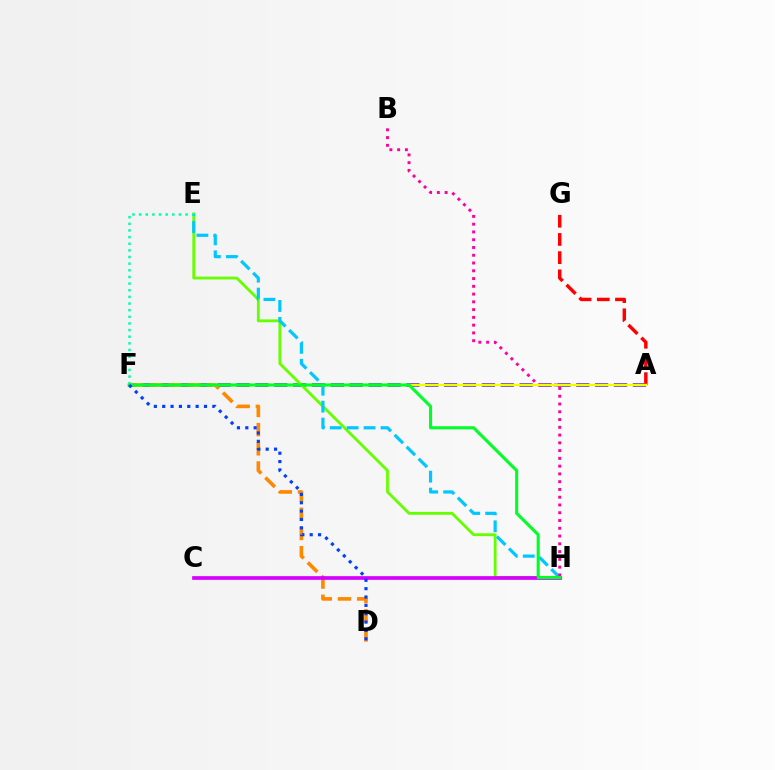{('A', 'F'): [{'color': '#4f00ff', 'line_style': 'dashed', 'thickness': 2.56}, {'color': '#eeff00', 'line_style': 'solid', 'thickness': 1.75}], ('D', 'F'): [{'color': '#ff8800', 'line_style': 'dashed', 'thickness': 2.61}, {'color': '#003fff', 'line_style': 'dotted', 'thickness': 2.27}], ('E', 'H'): [{'color': '#66ff00', 'line_style': 'solid', 'thickness': 2.04}, {'color': '#00c7ff', 'line_style': 'dashed', 'thickness': 2.3}], ('A', 'G'): [{'color': '#ff0000', 'line_style': 'dashed', 'thickness': 2.47}], ('B', 'H'): [{'color': '#ff00a0', 'line_style': 'dotted', 'thickness': 2.11}], ('C', 'H'): [{'color': '#d600ff', 'line_style': 'solid', 'thickness': 2.66}], ('E', 'F'): [{'color': '#00ffaf', 'line_style': 'dotted', 'thickness': 1.8}], ('F', 'H'): [{'color': '#00ff27', 'line_style': 'solid', 'thickness': 2.22}]}